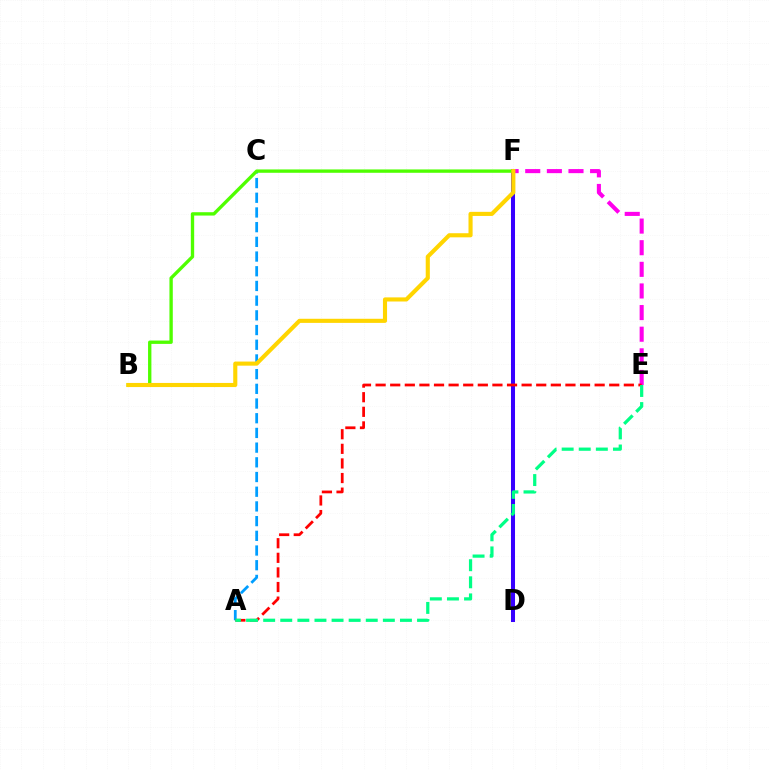{('D', 'F'): [{'color': '#3700ff', 'line_style': 'solid', 'thickness': 2.9}], ('E', 'F'): [{'color': '#ff00ed', 'line_style': 'dashed', 'thickness': 2.94}], ('A', 'C'): [{'color': '#009eff', 'line_style': 'dashed', 'thickness': 2.0}], ('A', 'E'): [{'color': '#ff0000', 'line_style': 'dashed', 'thickness': 1.98}, {'color': '#00ff86', 'line_style': 'dashed', 'thickness': 2.32}], ('B', 'F'): [{'color': '#4fff00', 'line_style': 'solid', 'thickness': 2.41}, {'color': '#ffd500', 'line_style': 'solid', 'thickness': 2.96}]}